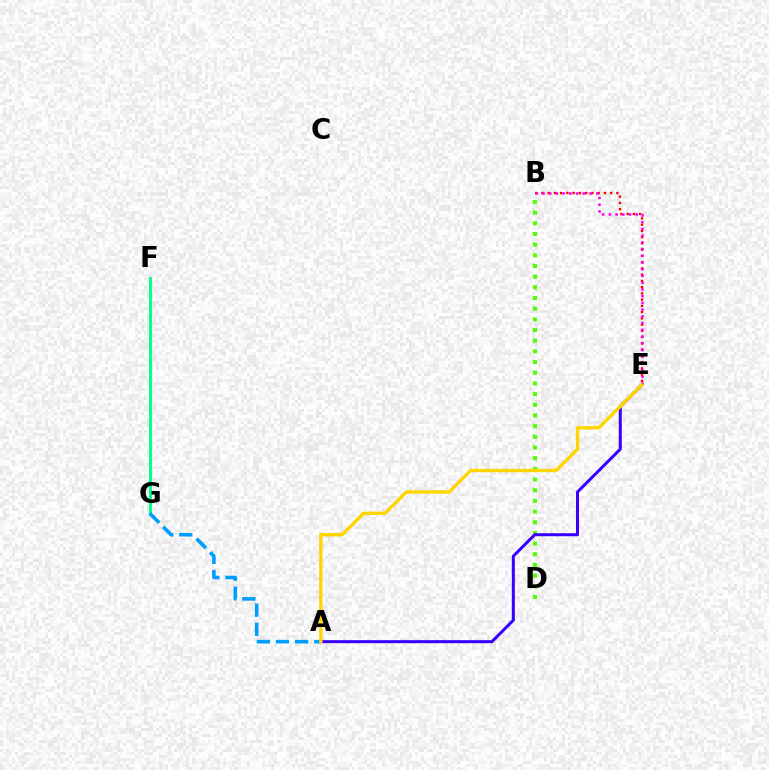{('B', 'D'): [{'color': '#4fff00', 'line_style': 'dotted', 'thickness': 2.9}], ('F', 'G'): [{'color': '#00ff86', 'line_style': 'solid', 'thickness': 2.08}], ('B', 'E'): [{'color': '#ff0000', 'line_style': 'dotted', 'thickness': 1.7}, {'color': '#ff00ed', 'line_style': 'dotted', 'thickness': 1.83}], ('A', 'E'): [{'color': '#3700ff', 'line_style': 'solid', 'thickness': 2.18}, {'color': '#ffd500', 'line_style': 'solid', 'thickness': 2.4}], ('A', 'G'): [{'color': '#009eff', 'line_style': 'dashed', 'thickness': 2.6}]}